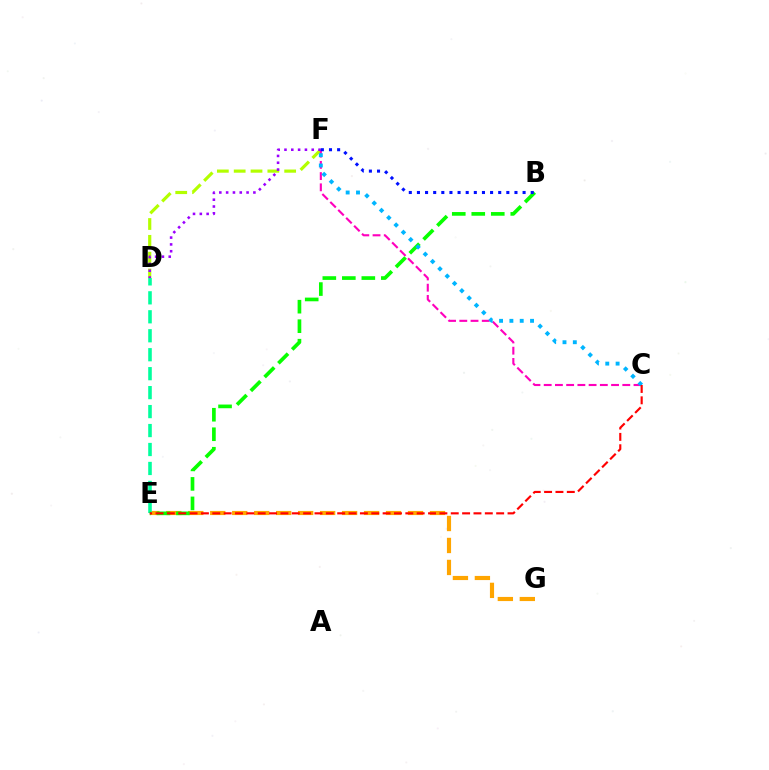{('E', 'G'): [{'color': '#ffa500', 'line_style': 'dashed', 'thickness': 2.99}], ('D', 'E'): [{'color': '#00ff9d', 'line_style': 'dashed', 'thickness': 2.58}], ('B', 'E'): [{'color': '#08ff00', 'line_style': 'dashed', 'thickness': 2.65}], ('D', 'F'): [{'color': '#b3ff00', 'line_style': 'dashed', 'thickness': 2.29}, {'color': '#9b00ff', 'line_style': 'dotted', 'thickness': 1.85}], ('C', 'F'): [{'color': '#ff00bd', 'line_style': 'dashed', 'thickness': 1.53}, {'color': '#00b5ff', 'line_style': 'dotted', 'thickness': 2.81}], ('C', 'E'): [{'color': '#ff0000', 'line_style': 'dashed', 'thickness': 1.54}], ('B', 'F'): [{'color': '#0010ff', 'line_style': 'dotted', 'thickness': 2.21}]}